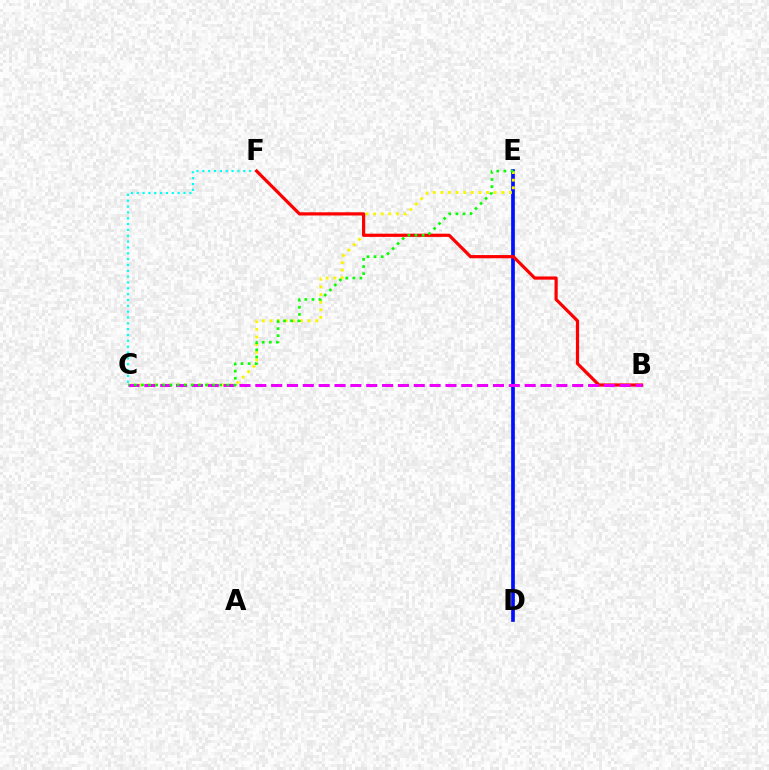{('D', 'E'): [{'color': '#0010ff', 'line_style': 'solid', 'thickness': 2.66}], ('C', 'F'): [{'color': '#00fff6', 'line_style': 'dotted', 'thickness': 1.59}], ('C', 'E'): [{'color': '#fcf500', 'line_style': 'dotted', 'thickness': 2.07}, {'color': '#08ff00', 'line_style': 'dotted', 'thickness': 1.93}], ('B', 'F'): [{'color': '#ff0000', 'line_style': 'solid', 'thickness': 2.31}], ('B', 'C'): [{'color': '#ee00ff', 'line_style': 'dashed', 'thickness': 2.15}]}